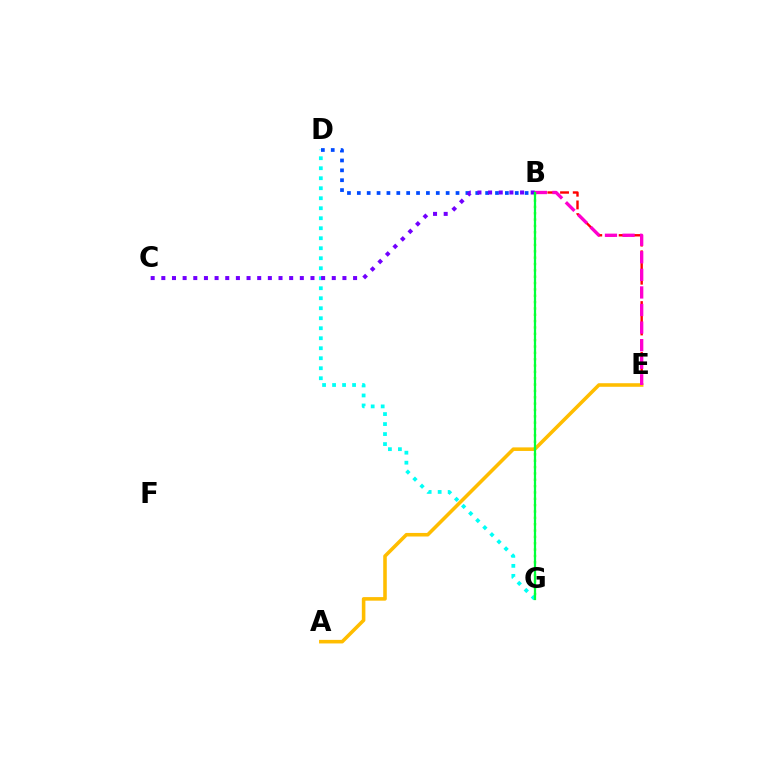{('A', 'E'): [{'color': '#ffbd00', 'line_style': 'solid', 'thickness': 2.57}], ('B', 'G'): [{'color': '#84ff00', 'line_style': 'dotted', 'thickness': 1.72}, {'color': '#00ff39', 'line_style': 'solid', 'thickness': 1.61}], ('D', 'G'): [{'color': '#00fff6', 'line_style': 'dotted', 'thickness': 2.72}], ('B', 'D'): [{'color': '#004bff', 'line_style': 'dotted', 'thickness': 2.68}], ('B', 'E'): [{'color': '#ff0000', 'line_style': 'dashed', 'thickness': 1.72}, {'color': '#ff00cf', 'line_style': 'dashed', 'thickness': 2.39}], ('B', 'C'): [{'color': '#7200ff', 'line_style': 'dotted', 'thickness': 2.89}]}